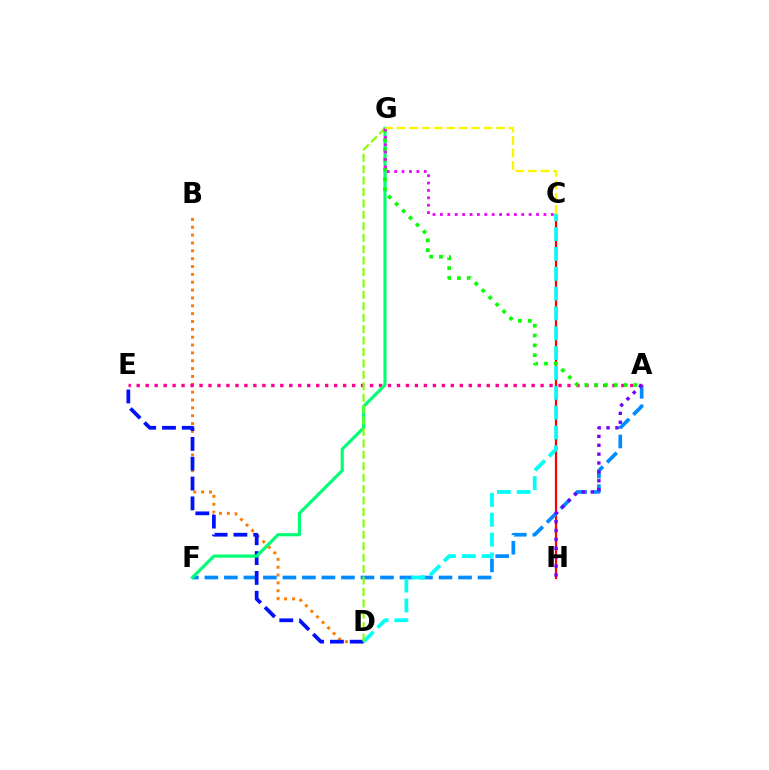{('B', 'D'): [{'color': '#ff7c00', 'line_style': 'dotted', 'thickness': 2.13}], ('C', 'H'): [{'color': '#ff0000', 'line_style': 'solid', 'thickness': 1.62}], ('A', 'F'): [{'color': '#008cff', 'line_style': 'dashed', 'thickness': 2.65}], ('A', 'E'): [{'color': '#ff0094', 'line_style': 'dotted', 'thickness': 2.44}], ('A', 'H'): [{'color': '#7200ff', 'line_style': 'dotted', 'thickness': 2.41}], ('D', 'E'): [{'color': '#0010ff', 'line_style': 'dashed', 'thickness': 2.69}], ('C', 'D'): [{'color': '#00fff6', 'line_style': 'dashed', 'thickness': 2.7}], ('F', 'G'): [{'color': '#00ff74', 'line_style': 'solid', 'thickness': 2.27}], ('D', 'G'): [{'color': '#84ff00', 'line_style': 'dashed', 'thickness': 1.55}], ('A', 'G'): [{'color': '#08ff00', 'line_style': 'dotted', 'thickness': 2.67}], ('C', 'G'): [{'color': '#ee00ff', 'line_style': 'dotted', 'thickness': 2.01}, {'color': '#fcf500', 'line_style': 'dashed', 'thickness': 1.69}]}